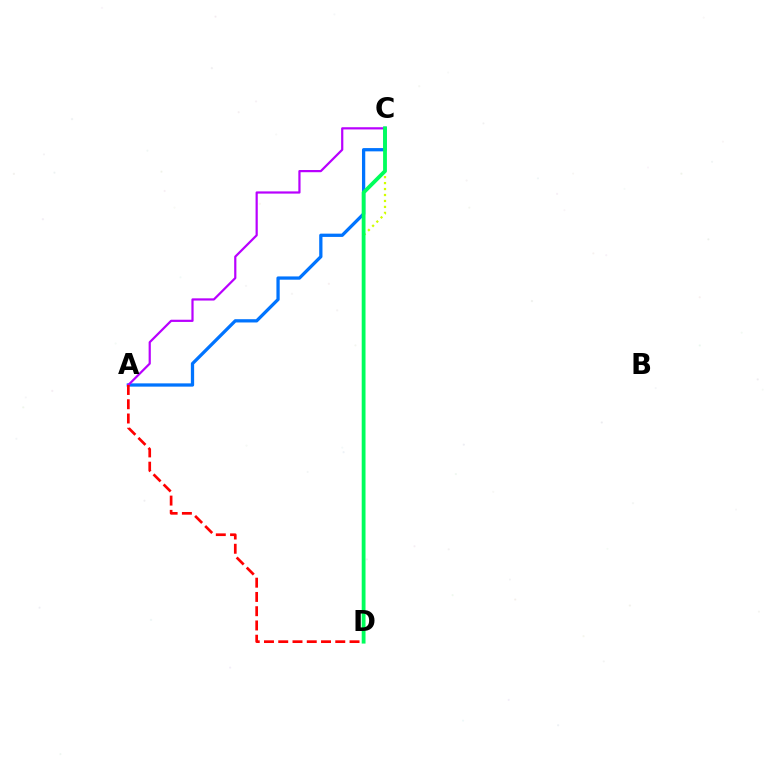{('A', 'C'): [{'color': '#0074ff', 'line_style': 'solid', 'thickness': 2.35}, {'color': '#b900ff', 'line_style': 'solid', 'thickness': 1.59}], ('C', 'D'): [{'color': '#d1ff00', 'line_style': 'dotted', 'thickness': 1.62}, {'color': '#00ff5c', 'line_style': 'solid', 'thickness': 2.74}], ('A', 'D'): [{'color': '#ff0000', 'line_style': 'dashed', 'thickness': 1.94}]}